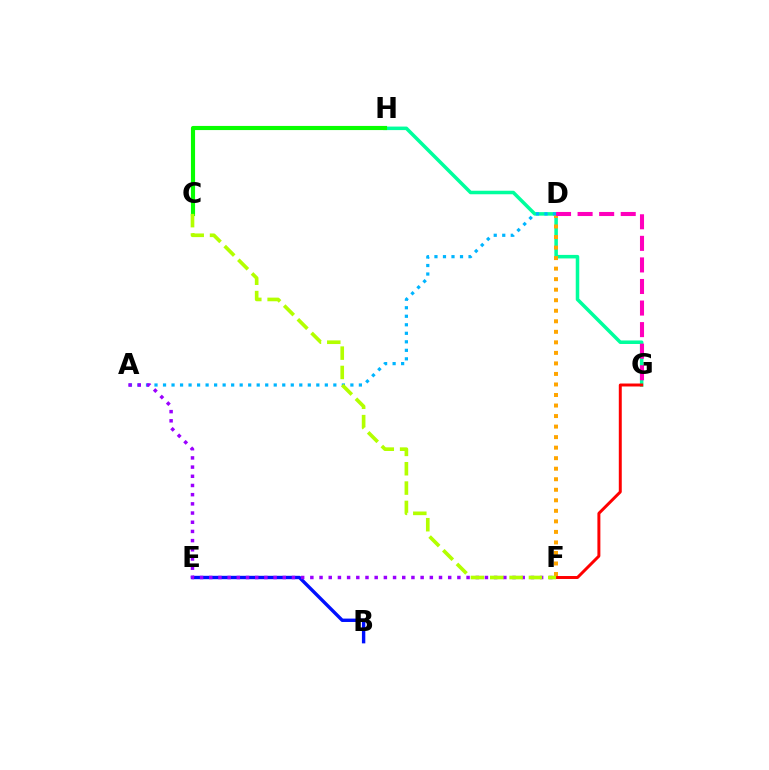{('G', 'H'): [{'color': '#00ff9d', 'line_style': 'solid', 'thickness': 2.54}], ('D', 'F'): [{'color': '#ffa500', 'line_style': 'dotted', 'thickness': 2.86}], ('F', 'G'): [{'color': '#ff0000', 'line_style': 'solid', 'thickness': 2.13}], ('C', 'H'): [{'color': '#08ff00', 'line_style': 'solid', 'thickness': 2.98}], ('B', 'E'): [{'color': '#0010ff', 'line_style': 'solid', 'thickness': 2.44}], ('D', 'G'): [{'color': '#ff00bd', 'line_style': 'dashed', 'thickness': 2.93}], ('A', 'D'): [{'color': '#00b5ff', 'line_style': 'dotted', 'thickness': 2.31}], ('A', 'F'): [{'color': '#9b00ff', 'line_style': 'dotted', 'thickness': 2.5}], ('C', 'F'): [{'color': '#b3ff00', 'line_style': 'dashed', 'thickness': 2.63}]}